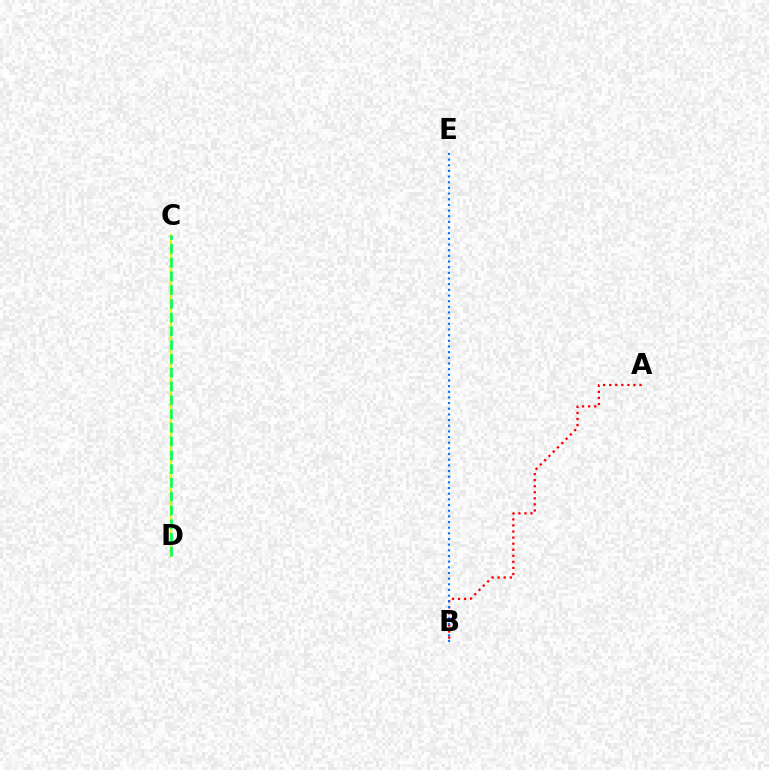{('C', 'D'): [{'color': '#b900ff', 'line_style': 'dotted', 'thickness': 1.65}, {'color': '#d1ff00', 'line_style': 'solid', 'thickness': 1.59}, {'color': '#00ff5c', 'line_style': 'dashed', 'thickness': 1.87}], ('A', 'B'): [{'color': '#ff0000', 'line_style': 'dotted', 'thickness': 1.65}], ('B', 'E'): [{'color': '#0074ff', 'line_style': 'dotted', 'thickness': 1.54}]}